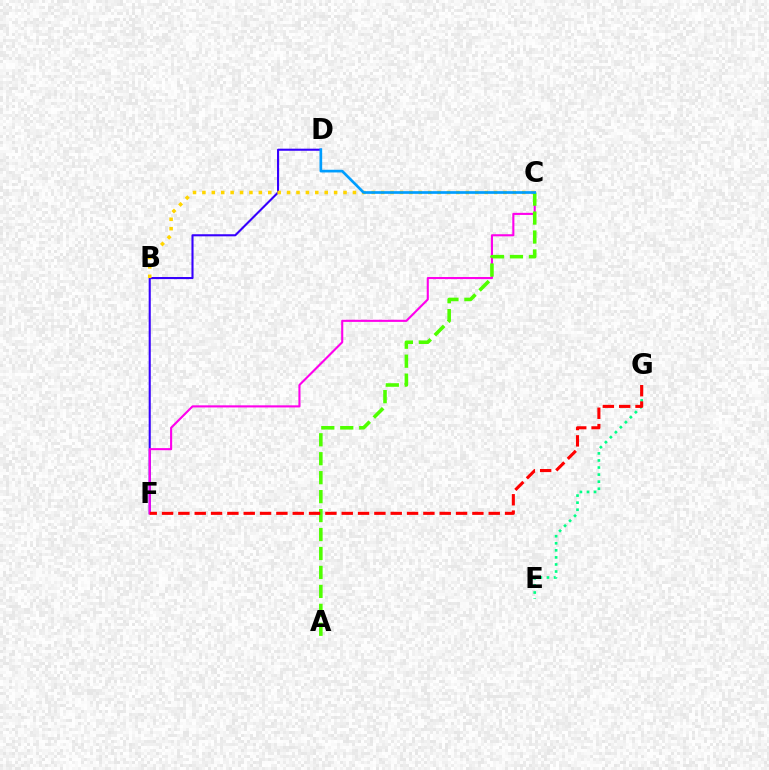{('E', 'G'): [{'color': '#00ff86', 'line_style': 'dotted', 'thickness': 1.92}], ('D', 'F'): [{'color': '#3700ff', 'line_style': 'solid', 'thickness': 1.51}], ('C', 'F'): [{'color': '#ff00ed', 'line_style': 'solid', 'thickness': 1.52}], ('B', 'C'): [{'color': '#ffd500', 'line_style': 'dotted', 'thickness': 2.56}], ('A', 'C'): [{'color': '#4fff00', 'line_style': 'dashed', 'thickness': 2.57}], ('F', 'G'): [{'color': '#ff0000', 'line_style': 'dashed', 'thickness': 2.22}], ('C', 'D'): [{'color': '#009eff', 'line_style': 'solid', 'thickness': 1.93}]}